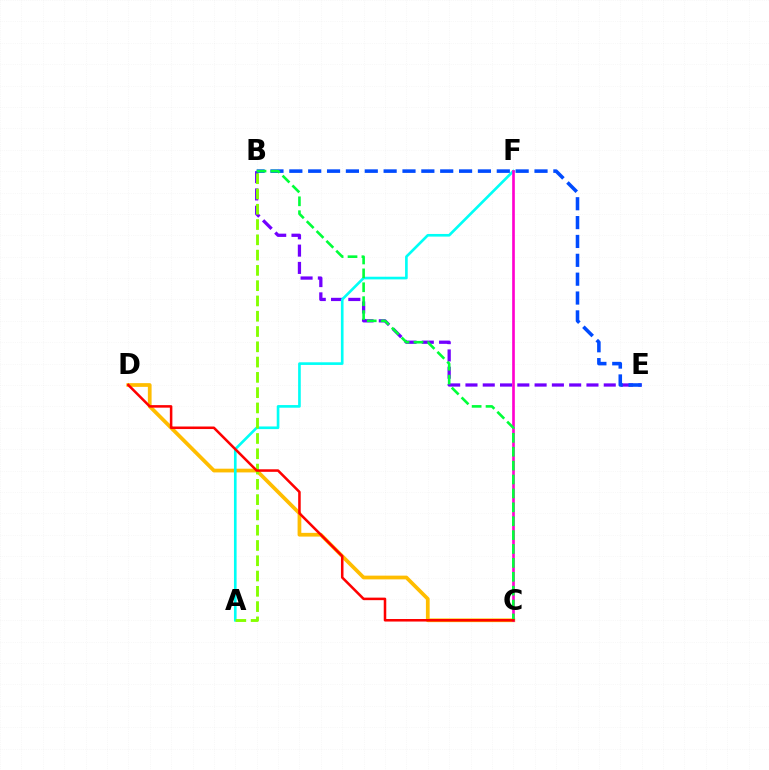{('B', 'E'): [{'color': '#7200ff', 'line_style': 'dashed', 'thickness': 2.35}, {'color': '#004bff', 'line_style': 'dashed', 'thickness': 2.56}], ('C', 'D'): [{'color': '#ffbd00', 'line_style': 'solid', 'thickness': 2.69}, {'color': '#ff0000', 'line_style': 'solid', 'thickness': 1.83}], ('A', 'F'): [{'color': '#00fff6', 'line_style': 'solid', 'thickness': 1.91}], ('C', 'F'): [{'color': '#ff00cf', 'line_style': 'solid', 'thickness': 1.92}], ('A', 'B'): [{'color': '#84ff00', 'line_style': 'dashed', 'thickness': 2.08}], ('B', 'C'): [{'color': '#00ff39', 'line_style': 'dashed', 'thickness': 1.89}]}